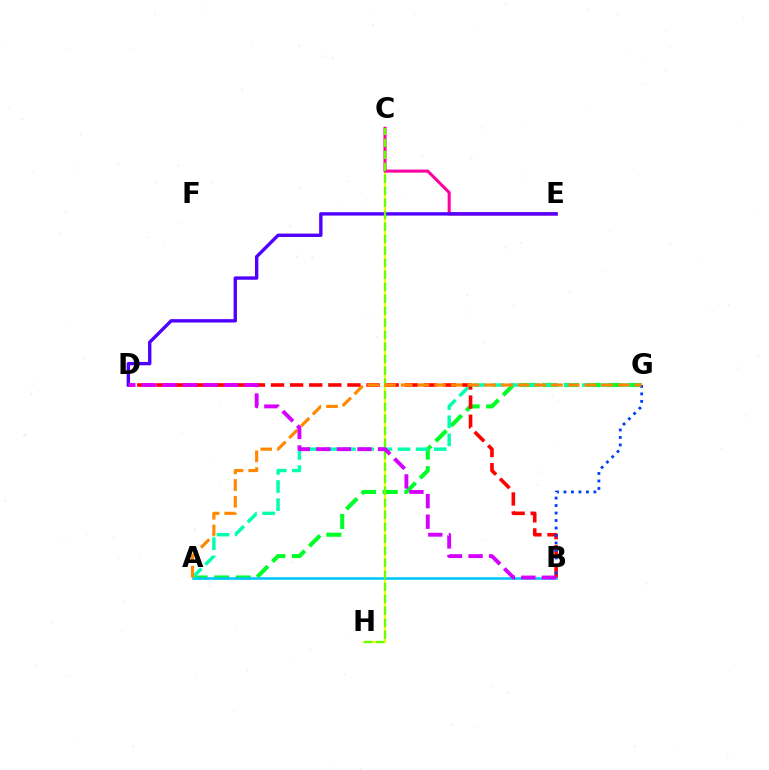{('A', 'G'): [{'color': '#00ff27', 'line_style': 'dashed', 'thickness': 2.94}, {'color': '#00ffaf', 'line_style': 'dashed', 'thickness': 2.46}, {'color': '#ff8800', 'line_style': 'dashed', 'thickness': 2.27}], ('C', 'H'): [{'color': '#eeff00', 'line_style': 'solid', 'thickness': 1.53}, {'color': '#66ff00', 'line_style': 'dashed', 'thickness': 1.63}], ('A', 'B'): [{'color': '#00c7ff', 'line_style': 'solid', 'thickness': 1.85}], ('B', 'D'): [{'color': '#ff0000', 'line_style': 'dashed', 'thickness': 2.6}, {'color': '#d600ff', 'line_style': 'dashed', 'thickness': 2.79}], ('B', 'G'): [{'color': '#003fff', 'line_style': 'dotted', 'thickness': 2.03}], ('C', 'E'): [{'color': '#ff00a0', 'line_style': 'solid', 'thickness': 2.19}], ('D', 'E'): [{'color': '#4f00ff', 'line_style': 'solid', 'thickness': 2.43}]}